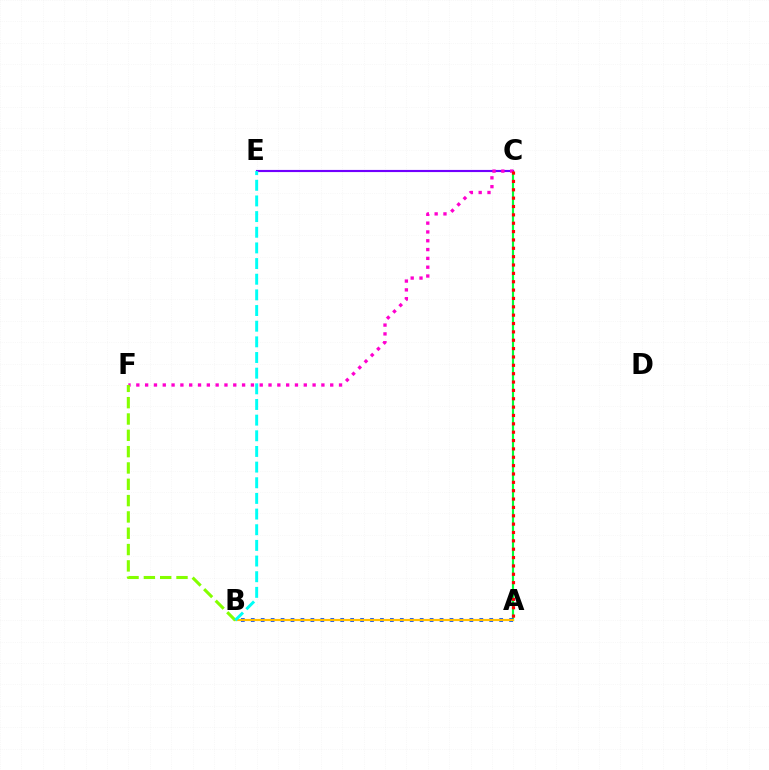{('A', 'C'): [{'color': '#00ff39', 'line_style': 'solid', 'thickness': 1.56}, {'color': '#ff0000', 'line_style': 'dotted', 'thickness': 2.27}], ('A', 'B'): [{'color': '#004bff', 'line_style': 'dotted', 'thickness': 2.7}, {'color': '#ffbd00', 'line_style': 'solid', 'thickness': 1.57}], ('C', 'E'): [{'color': '#7200ff', 'line_style': 'solid', 'thickness': 1.55}], ('C', 'F'): [{'color': '#ff00cf', 'line_style': 'dotted', 'thickness': 2.39}], ('B', 'F'): [{'color': '#84ff00', 'line_style': 'dashed', 'thickness': 2.22}], ('B', 'E'): [{'color': '#00fff6', 'line_style': 'dashed', 'thickness': 2.13}]}